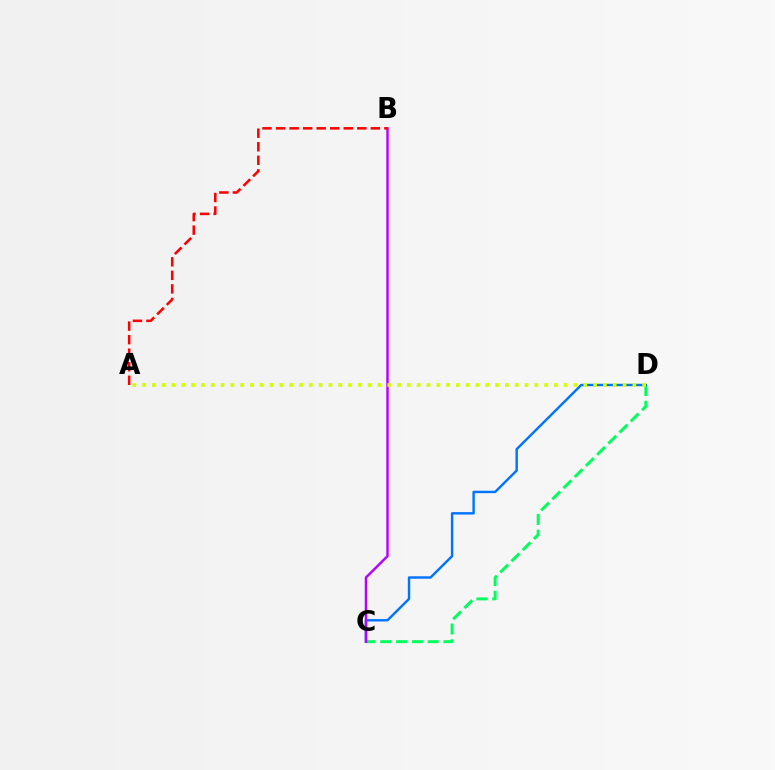{('C', 'D'): [{'color': '#00ff5c', 'line_style': 'dashed', 'thickness': 2.15}, {'color': '#0074ff', 'line_style': 'solid', 'thickness': 1.74}], ('B', 'C'): [{'color': '#b900ff', 'line_style': 'solid', 'thickness': 1.77}], ('A', 'B'): [{'color': '#ff0000', 'line_style': 'dashed', 'thickness': 1.84}], ('A', 'D'): [{'color': '#d1ff00', 'line_style': 'dotted', 'thickness': 2.66}]}